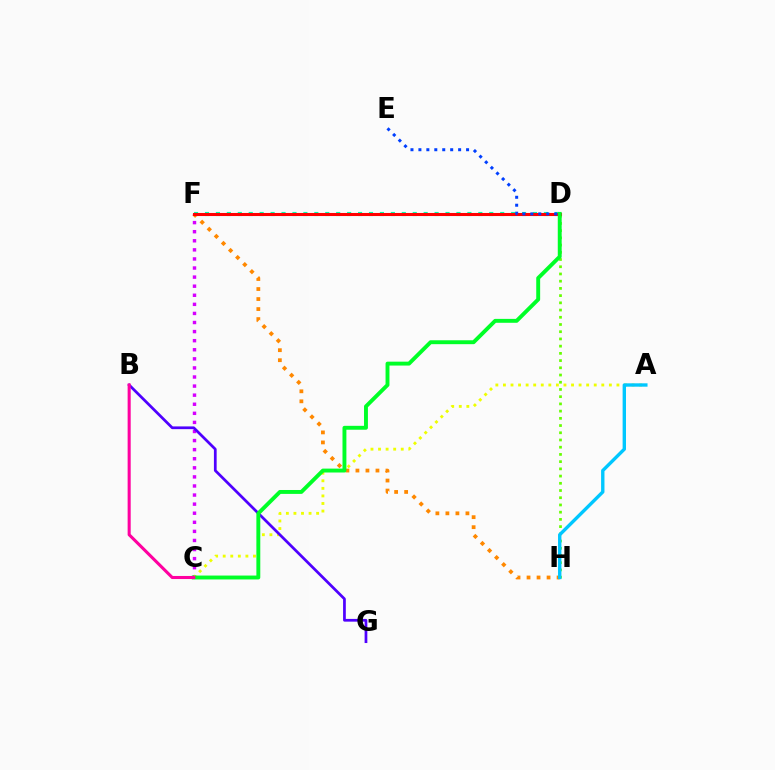{('D', 'F'): [{'color': '#00ffaf', 'line_style': 'dotted', 'thickness': 2.97}, {'color': '#ff0000', 'line_style': 'solid', 'thickness': 2.21}], ('F', 'H'): [{'color': '#ff8800', 'line_style': 'dotted', 'thickness': 2.72}], ('C', 'F'): [{'color': '#d600ff', 'line_style': 'dotted', 'thickness': 2.47}], ('A', 'C'): [{'color': '#eeff00', 'line_style': 'dotted', 'thickness': 2.06}], ('D', 'H'): [{'color': '#66ff00', 'line_style': 'dotted', 'thickness': 1.96}], ('A', 'H'): [{'color': '#00c7ff', 'line_style': 'solid', 'thickness': 2.43}], ('B', 'G'): [{'color': '#4f00ff', 'line_style': 'solid', 'thickness': 1.97}], ('C', 'D'): [{'color': '#00ff27', 'line_style': 'solid', 'thickness': 2.81}], ('D', 'E'): [{'color': '#003fff', 'line_style': 'dotted', 'thickness': 2.16}], ('B', 'C'): [{'color': '#ff00a0', 'line_style': 'solid', 'thickness': 2.21}]}